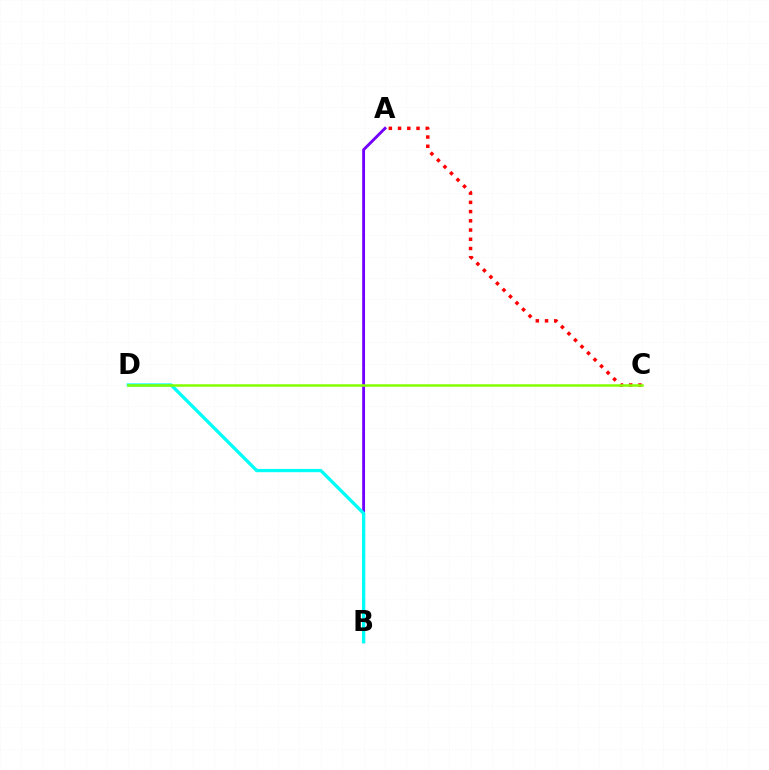{('A', 'B'): [{'color': '#7200ff', 'line_style': 'solid', 'thickness': 2.06}], ('A', 'C'): [{'color': '#ff0000', 'line_style': 'dotted', 'thickness': 2.51}], ('B', 'D'): [{'color': '#00fff6', 'line_style': 'solid', 'thickness': 2.37}], ('C', 'D'): [{'color': '#84ff00', 'line_style': 'solid', 'thickness': 1.8}]}